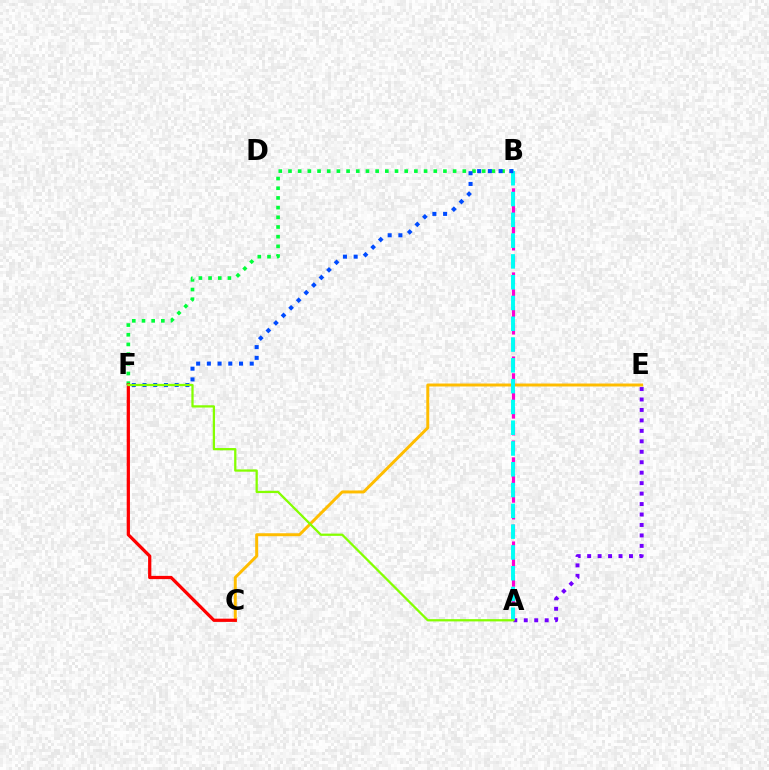{('A', 'E'): [{'color': '#7200ff', 'line_style': 'dotted', 'thickness': 2.84}], ('B', 'F'): [{'color': '#00ff39', 'line_style': 'dotted', 'thickness': 2.63}, {'color': '#004bff', 'line_style': 'dotted', 'thickness': 2.91}], ('C', 'E'): [{'color': '#ffbd00', 'line_style': 'solid', 'thickness': 2.13}], ('A', 'B'): [{'color': '#ff00cf', 'line_style': 'dashed', 'thickness': 2.28}, {'color': '#00fff6', 'line_style': 'dashed', 'thickness': 2.82}], ('C', 'F'): [{'color': '#ff0000', 'line_style': 'solid', 'thickness': 2.33}], ('A', 'F'): [{'color': '#84ff00', 'line_style': 'solid', 'thickness': 1.63}]}